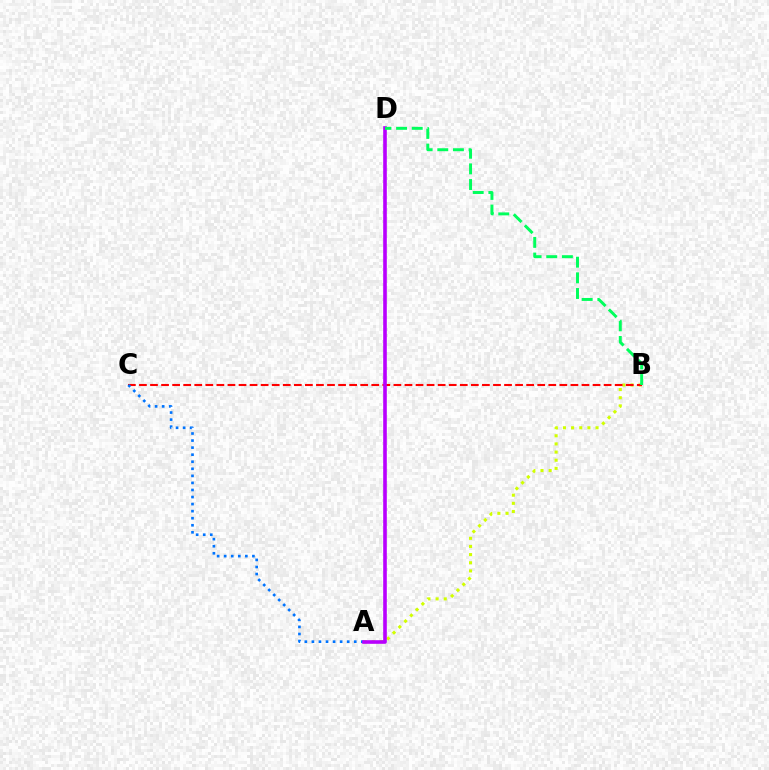{('A', 'B'): [{'color': '#d1ff00', 'line_style': 'dotted', 'thickness': 2.21}], ('B', 'C'): [{'color': '#ff0000', 'line_style': 'dashed', 'thickness': 1.5}], ('A', 'C'): [{'color': '#0074ff', 'line_style': 'dotted', 'thickness': 1.92}], ('A', 'D'): [{'color': '#b900ff', 'line_style': 'solid', 'thickness': 2.6}], ('B', 'D'): [{'color': '#00ff5c', 'line_style': 'dashed', 'thickness': 2.13}]}